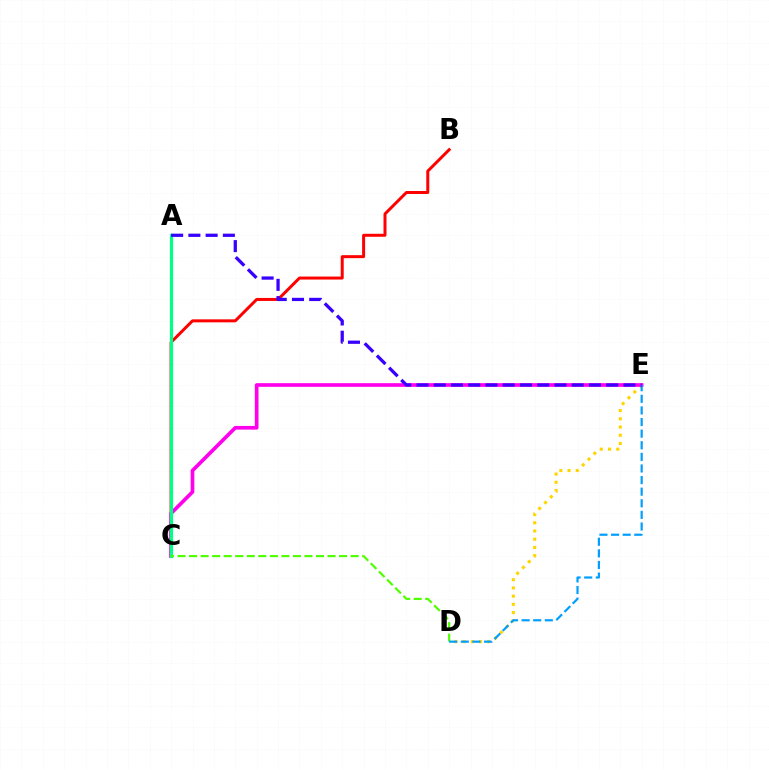{('D', 'E'): [{'color': '#ffd500', 'line_style': 'dotted', 'thickness': 2.23}, {'color': '#009eff', 'line_style': 'dashed', 'thickness': 1.58}], ('B', 'C'): [{'color': '#ff0000', 'line_style': 'solid', 'thickness': 2.15}], ('C', 'E'): [{'color': '#ff00ed', 'line_style': 'solid', 'thickness': 2.65}], ('A', 'C'): [{'color': '#00ff86', 'line_style': 'solid', 'thickness': 2.31}], ('C', 'D'): [{'color': '#4fff00', 'line_style': 'dashed', 'thickness': 1.57}], ('A', 'E'): [{'color': '#3700ff', 'line_style': 'dashed', 'thickness': 2.34}]}